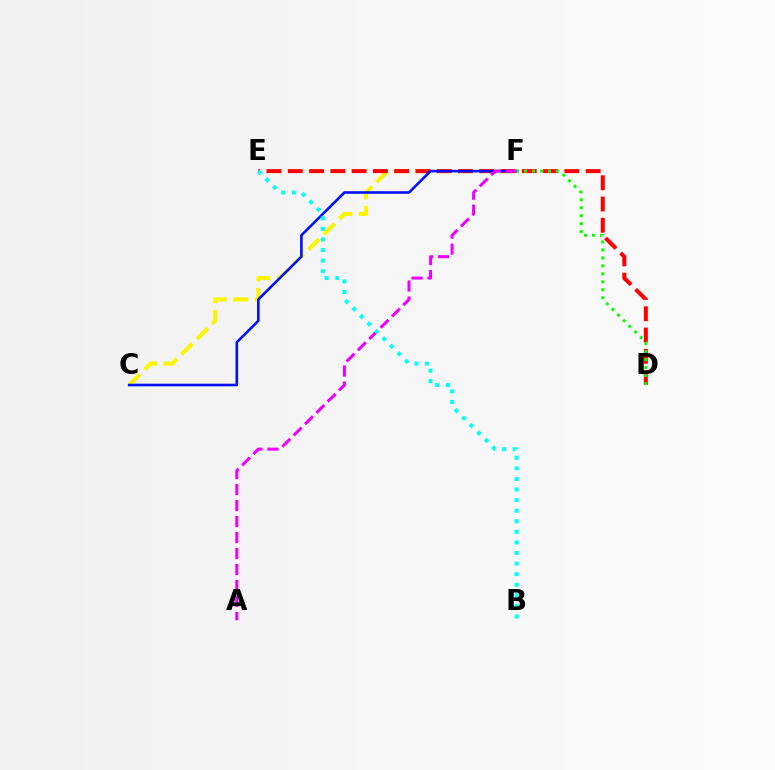{('C', 'F'): [{'color': '#fcf500', 'line_style': 'dashed', 'thickness': 2.95}, {'color': '#0010ff', 'line_style': 'solid', 'thickness': 1.86}], ('D', 'E'): [{'color': '#ff0000', 'line_style': 'dashed', 'thickness': 2.89}], ('A', 'F'): [{'color': '#ee00ff', 'line_style': 'dashed', 'thickness': 2.17}], ('D', 'F'): [{'color': '#08ff00', 'line_style': 'dotted', 'thickness': 2.17}], ('B', 'E'): [{'color': '#00fff6', 'line_style': 'dotted', 'thickness': 2.87}]}